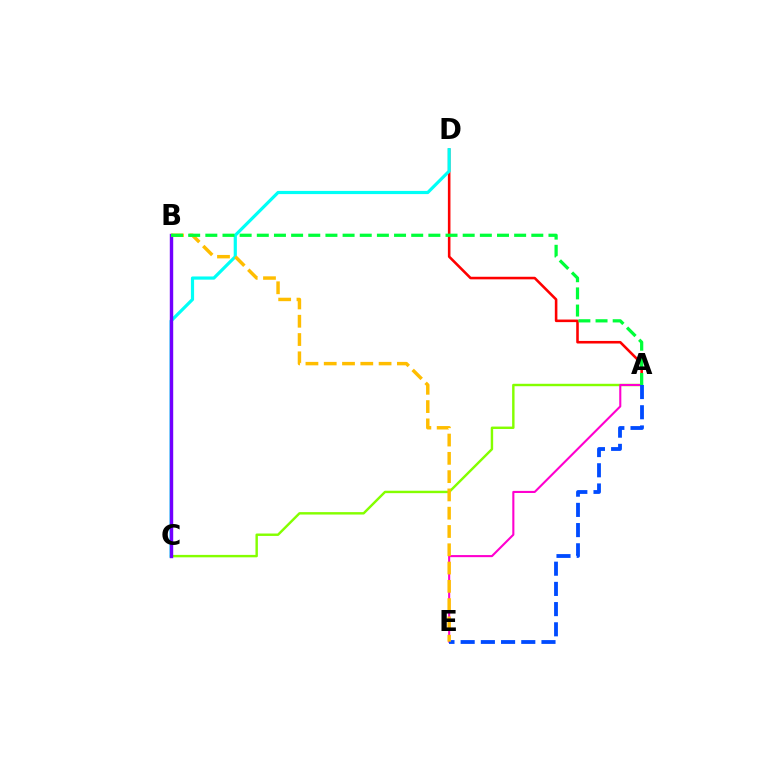{('A', 'D'): [{'color': '#ff0000', 'line_style': 'solid', 'thickness': 1.86}], ('A', 'C'): [{'color': '#84ff00', 'line_style': 'solid', 'thickness': 1.75}], ('C', 'D'): [{'color': '#00fff6', 'line_style': 'solid', 'thickness': 2.3}], ('A', 'E'): [{'color': '#ff00cf', 'line_style': 'solid', 'thickness': 1.51}, {'color': '#004bff', 'line_style': 'dashed', 'thickness': 2.74}], ('B', 'C'): [{'color': '#7200ff', 'line_style': 'solid', 'thickness': 2.46}], ('B', 'E'): [{'color': '#ffbd00', 'line_style': 'dashed', 'thickness': 2.48}], ('A', 'B'): [{'color': '#00ff39', 'line_style': 'dashed', 'thickness': 2.33}]}